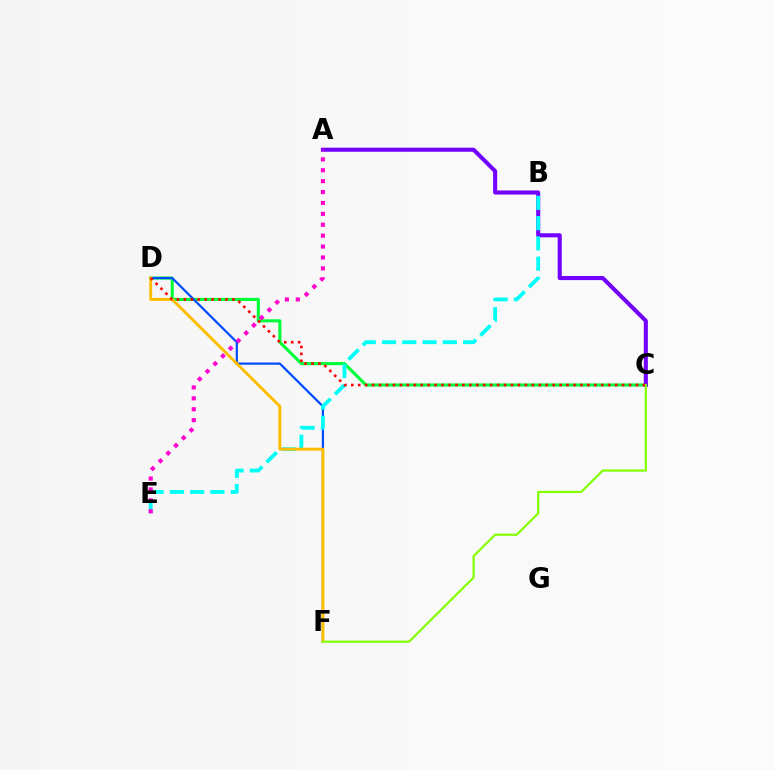{('C', 'D'): [{'color': '#00ff39', 'line_style': 'solid', 'thickness': 2.24}, {'color': '#ff0000', 'line_style': 'dotted', 'thickness': 1.89}], ('D', 'F'): [{'color': '#004bff', 'line_style': 'solid', 'thickness': 1.6}, {'color': '#ffbd00', 'line_style': 'solid', 'thickness': 2.09}], ('A', 'C'): [{'color': '#7200ff', 'line_style': 'solid', 'thickness': 2.92}], ('B', 'E'): [{'color': '#00fff6', 'line_style': 'dashed', 'thickness': 2.75}], ('A', 'E'): [{'color': '#ff00cf', 'line_style': 'dotted', 'thickness': 2.96}], ('C', 'F'): [{'color': '#84ff00', 'line_style': 'solid', 'thickness': 1.57}]}